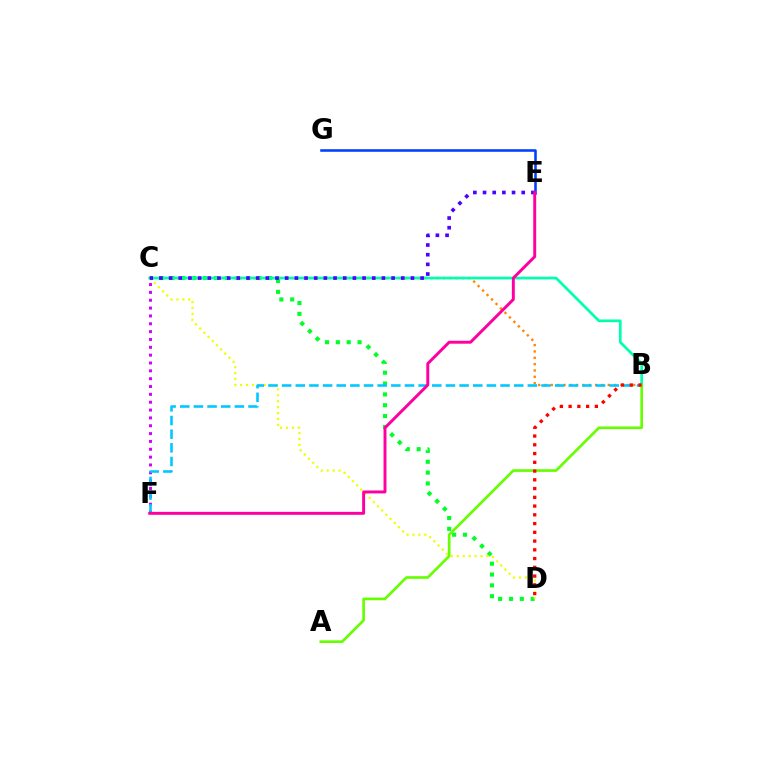{('C', 'D'): [{'color': '#00ff27', 'line_style': 'dotted', 'thickness': 2.95}, {'color': '#eeff00', 'line_style': 'dotted', 'thickness': 1.61}], ('C', 'F'): [{'color': '#d600ff', 'line_style': 'dotted', 'thickness': 2.13}], ('B', 'C'): [{'color': '#ff8800', 'line_style': 'dotted', 'thickness': 1.72}, {'color': '#00ffaf', 'line_style': 'solid', 'thickness': 1.95}], ('E', 'G'): [{'color': '#003fff', 'line_style': 'solid', 'thickness': 1.84}], ('B', 'F'): [{'color': '#00c7ff', 'line_style': 'dashed', 'thickness': 1.85}], ('C', 'E'): [{'color': '#4f00ff', 'line_style': 'dotted', 'thickness': 2.63}], ('A', 'B'): [{'color': '#66ff00', 'line_style': 'solid', 'thickness': 1.92}], ('B', 'D'): [{'color': '#ff0000', 'line_style': 'dotted', 'thickness': 2.38}], ('E', 'F'): [{'color': '#ff00a0', 'line_style': 'solid', 'thickness': 2.12}]}